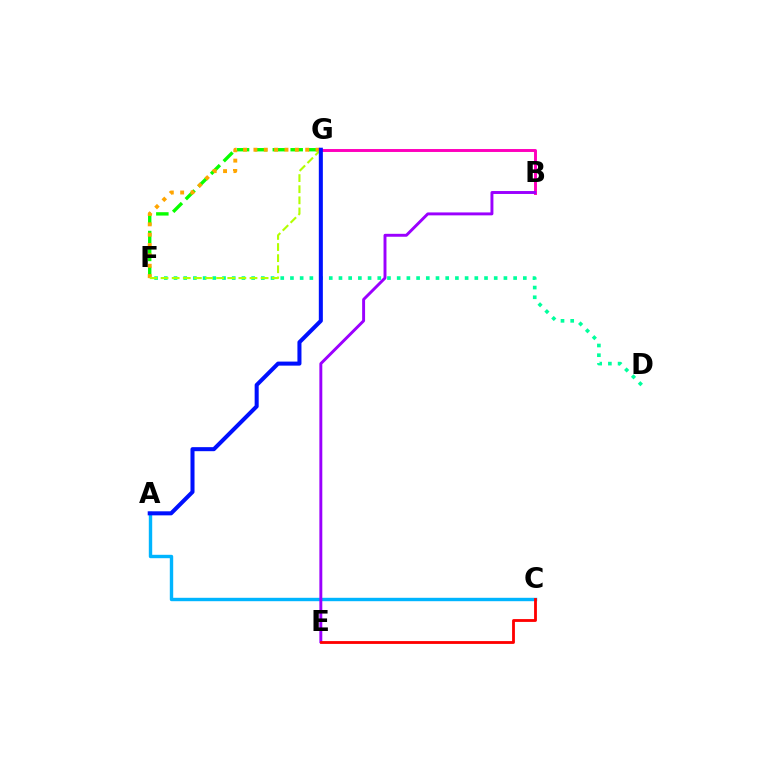{('F', 'G'): [{'color': '#08ff00', 'line_style': 'dashed', 'thickness': 2.43}, {'color': '#ffa500', 'line_style': 'dotted', 'thickness': 2.81}, {'color': '#b3ff00', 'line_style': 'dashed', 'thickness': 1.51}], ('A', 'C'): [{'color': '#00b5ff', 'line_style': 'solid', 'thickness': 2.45}], ('B', 'G'): [{'color': '#ff00bd', 'line_style': 'solid', 'thickness': 2.11}], ('D', 'F'): [{'color': '#00ff9d', 'line_style': 'dotted', 'thickness': 2.64}], ('B', 'E'): [{'color': '#9b00ff', 'line_style': 'solid', 'thickness': 2.11}], ('A', 'G'): [{'color': '#0010ff', 'line_style': 'solid', 'thickness': 2.91}], ('C', 'E'): [{'color': '#ff0000', 'line_style': 'solid', 'thickness': 2.03}]}